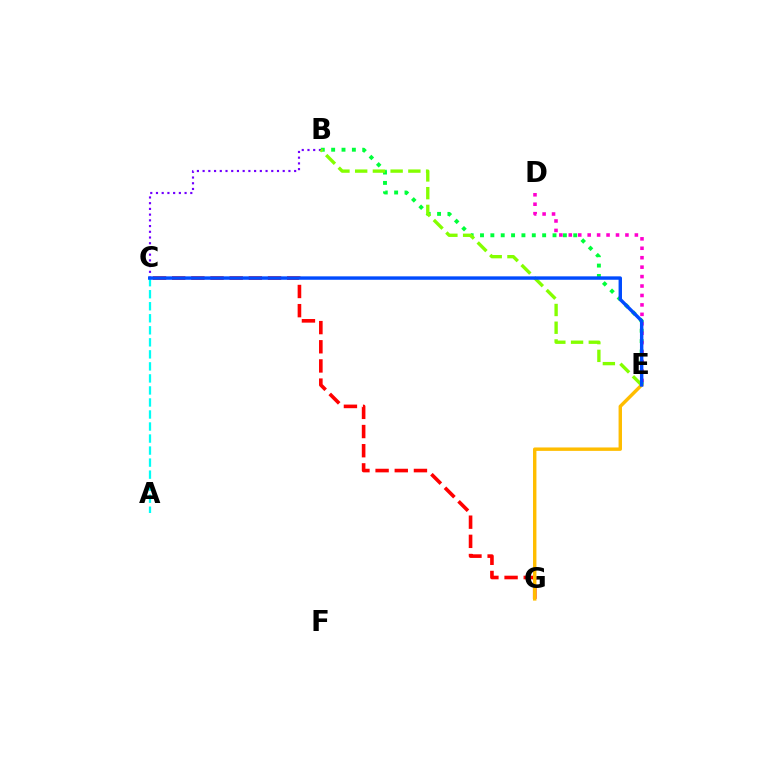{('B', 'C'): [{'color': '#7200ff', 'line_style': 'dotted', 'thickness': 1.55}], ('B', 'E'): [{'color': '#00ff39', 'line_style': 'dotted', 'thickness': 2.81}, {'color': '#84ff00', 'line_style': 'dashed', 'thickness': 2.41}], ('C', 'G'): [{'color': '#ff0000', 'line_style': 'dashed', 'thickness': 2.6}], ('E', 'G'): [{'color': '#ffbd00', 'line_style': 'solid', 'thickness': 2.46}], ('D', 'E'): [{'color': '#ff00cf', 'line_style': 'dotted', 'thickness': 2.56}], ('A', 'C'): [{'color': '#00fff6', 'line_style': 'dashed', 'thickness': 1.63}], ('C', 'E'): [{'color': '#004bff', 'line_style': 'solid', 'thickness': 2.46}]}